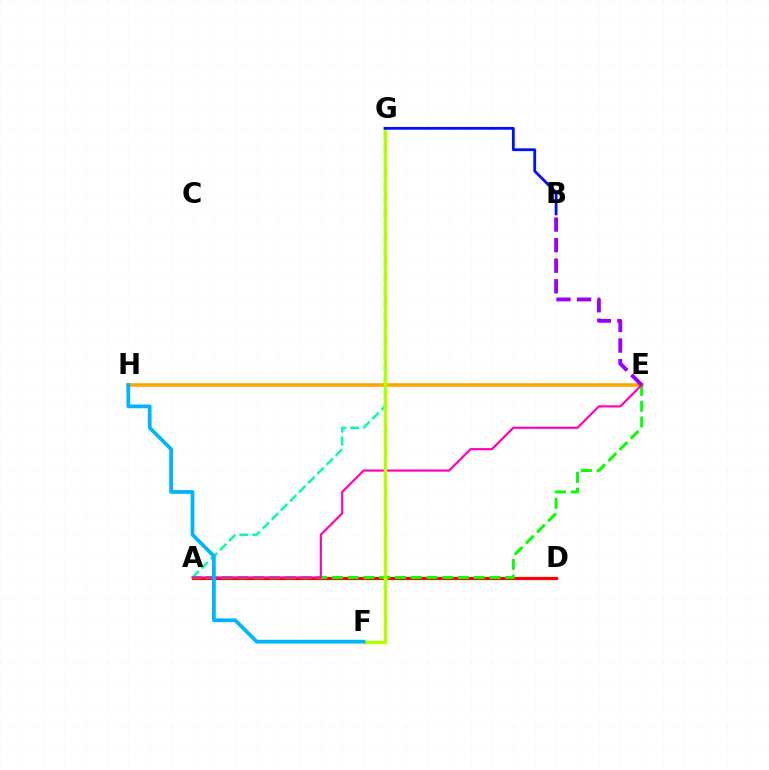{('A', 'D'): [{'color': '#ff0000', 'line_style': 'solid', 'thickness': 2.28}], ('A', 'G'): [{'color': '#00ff9d', 'line_style': 'dashed', 'thickness': 1.75}], ('E', 'H'): [{'color': '#ffa500', 'line_style': 'solid', 'thickness': 2.58}], ('A', 'E'): [{'color': '#08ff00', 'line_style': 'dashed', 'thickness': 2.14}, {'color': '#ff00bd', 'line_style': 'solid', 'thickness': 1.57}], ('F', 'G'): [{'color': '#b3ff00', 'line_style': 'solid', 'thickness': 2.5}], ('F', 'H'): [{'color': '#00b5ff', 'line_style': 'solid', 'thickness': 2.7}], ('B', 'G'): [{'color': '#0010ff', 'line_style': 'solid', 'thickness': 2.02}], ('B', 'E'): [{'color': '#9b00ff', 'line_style': 'dashed', 'thickness': 2.79}]}